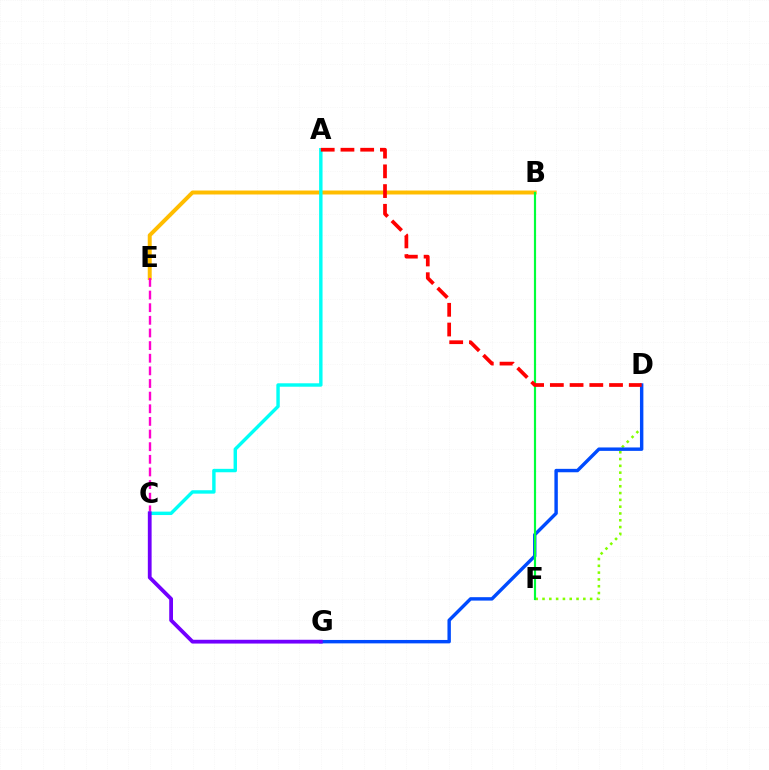{('B', 'E'): [{'color': '#ffbd00', 'line_style': 'solid', 'thickness': 2.85}], ('C', 'E'): [{'color': '#ff00cf', 'line_style': 'dashed', 'thickness': 1.72}], ('D', 'F'): [{'color': '#84ff00', 'line_style': 'dotted', 'thickness': 1.85}], ('D', 'G'): [{'color': '#004bff', 'line_style': 'solid', 'thickness': 2.46}], ('B', 'F'): [{'color': '#00ff39', 'line_style': 'solid', 'thickness': 1.57}], ('A', 'C'): [{'color': '#00fff6', 'line_style': 'solid', 'thickness': 2.46}], ('C', 'G'): [{'color': '#7200ff', 'line_style': 'solid', 'thickness': 2.73}], ('A', 'D'): [{'color': '#ff0000', 'line_style': 'dashed', 'thickness': 2.68}]}